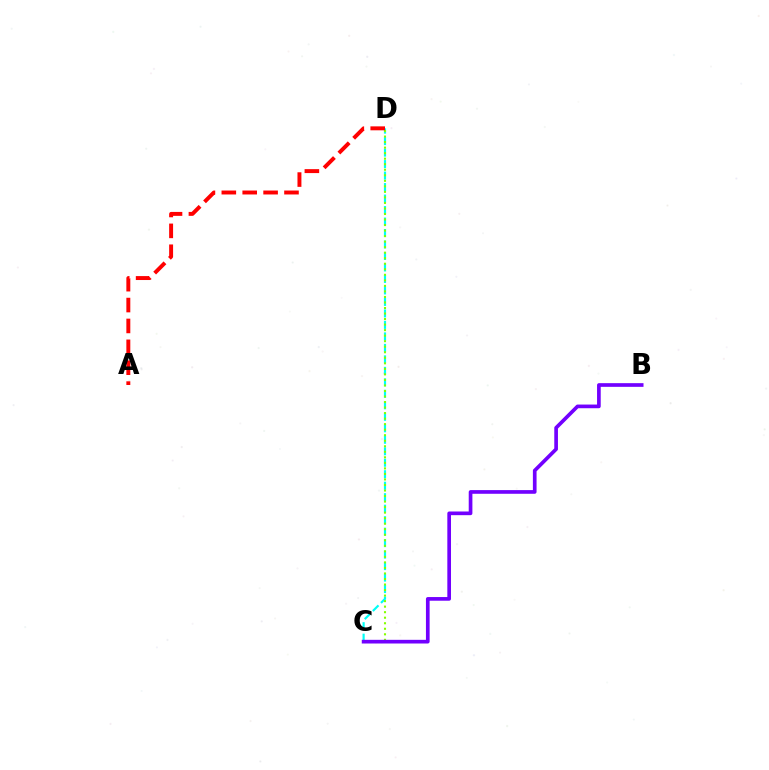{('C', 'D'): [{'color': '#00fff6', 'line_style': 'dashed', 'thickness': 1.56}, {'color': '#84ff00', 'line_style': 'dotted', 'thickness': 1.5}], ('B', 'C'): [{'color': '#7200ff', 'line_style': 'solid', 'thickness': 2.65}], ('A', 'D'): [{'color': '#ff0000', 'line_style': 'dashed', 'thickness': 2.84}]}